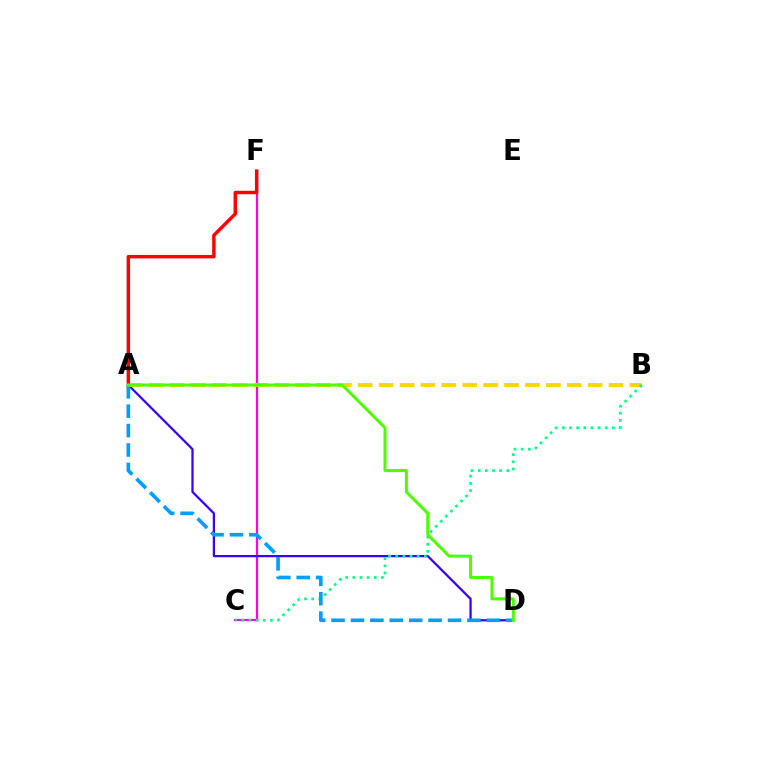{('C', 'F'): [{'color': '#ff00ed', 'line_style': 'solid', 'thickness': 1.6}], ('A', 'D'): [{'color': '#3700ff', 'line_style': 'solid', 'thickness': 1.62}, {'color': '#009eff', 'line_style': 'dashed', 'thickness': 2.64}, {'color': '#4fff00', 'line_style': 'solid', 'thickness': 2.18}], ('A', 'B'): [{'color': '#ffd500', 'line_style': 'dashed', 'thickness': 2.84}], ('B', 'C'): [{'color': '#00ff86', 'line_style': 'dotted', 'thickness': 1.94}], ('A', 'F'): [{'color': '#ff0000', 'line_style': 'solid', 'thickness': 2.47}]}